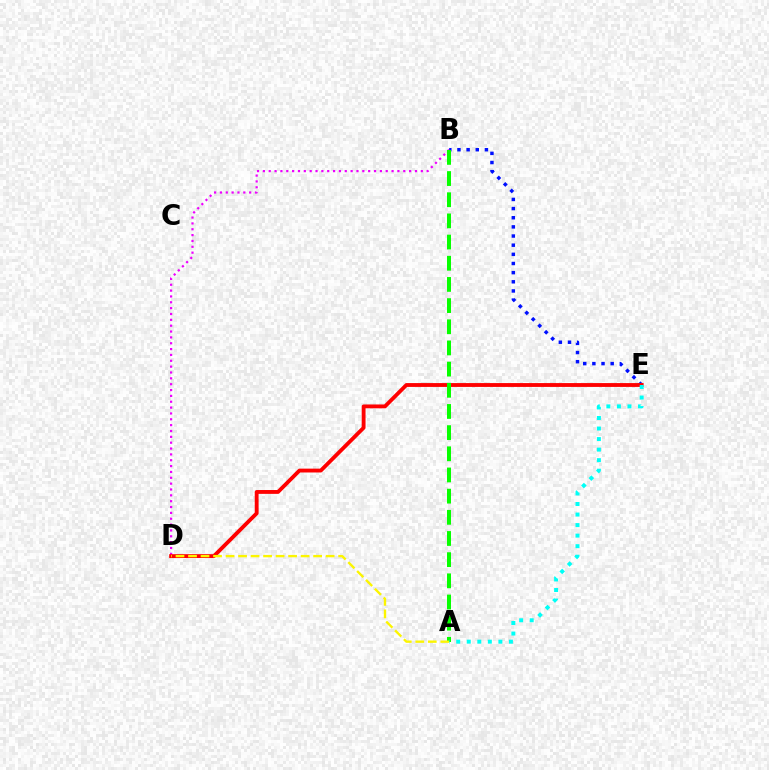{('B', 'D'): [{'color': '#ee00ff', 'line_style': 'dotted', 'thickness': 1.59}], ('B', 'E'): [{'color': '#0010ff', 'line_style': 'dotted', 'thickness': 2.49}], ('D', 'E'): [{'color': '#ff0000', 'line_style': 'solid', 'thickness': 2.77}], ('A', 'B'): [{'color': '#08ff00', 'line_style': 'dashed', 'thickness': 2.88}], ('A', 'E'): [{'color': '#00fff6', 'line_style': 'dotted', 'thickness': 2.86}], ('A', 'D'): [{'color': '#fcf500', 'line_style': 'dashed', 'thickness': 1.7}]}